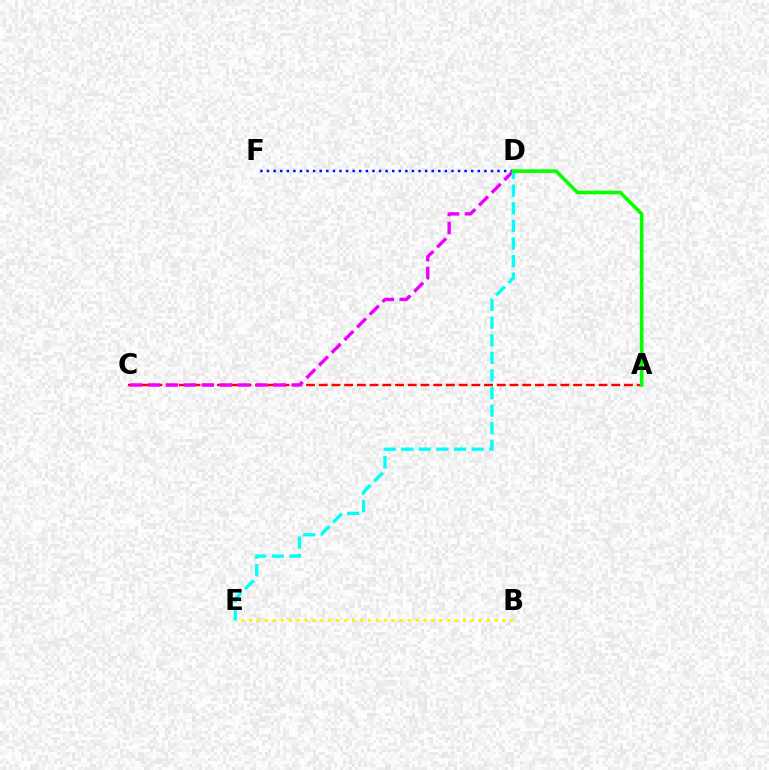{('A', 'C'): [{'color': '#ff0000', 'line_style': 'dashed', 'thickness': 1.73}], ('C', 'D'): [{'color': '#ee00ff', 'line_style': 'dashed', 'thickness': 2.44}], ('D', 'F'): [{'color': '#0010ff', 'line_style': 'dotted', 'thickness': 1.79}], ('B', 'E'): [{'color': '#fcf500', 'line_style': 'dotted', 'thickness': 2.15}], ('D', 'E'): [{'color': '#00fff6', 'line_style': 'dashed', 'thickness': 2.39}], ('A', 'D'): [{'color': '#08ff00', 'line_style': 'solid', 'thickness': 2.61}]}